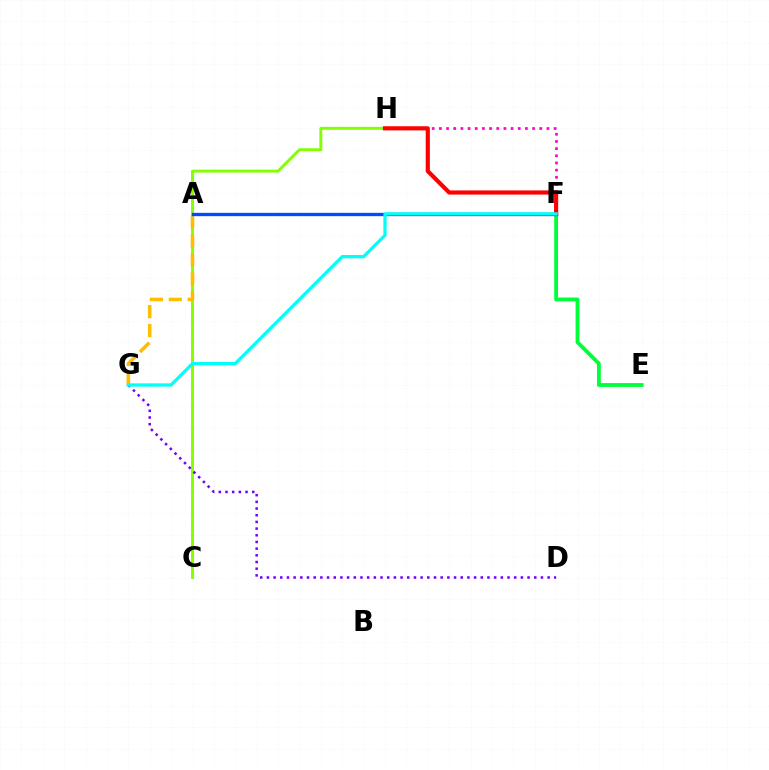{('E', 'F'): [{'color': '#00ff39', 'line_style': 'solid', 'thickness': 2.75}], ('C', 'H'): [{'color': '#84ff00', 'line_style': 'solid', 'thickness': 2.11}], ('D', 'G'): [{'color': '#7200ff', 'line_style': 'dotted', 'thickness': 1.82}], ('F', 'H'): [{'color': '#ff00cf', 'line_style': 'dotted', 'thickness': 1.95}, {'color': '#ff0000', 'line_style': 'solid', 'thickness': 2.99}], ('A', 'G'): [{'color': '#ffbd00', 'line_style': 'dashed', 'thickness': 2.57}], ('A', 'F'): [{'color': '#004bff', 'line_style': 'solid', 'thickness': 2.39}], ('F', 'G'): [{'color': '#00fff6', 'line_style': 'solid', 'thickness': 2.36}]}